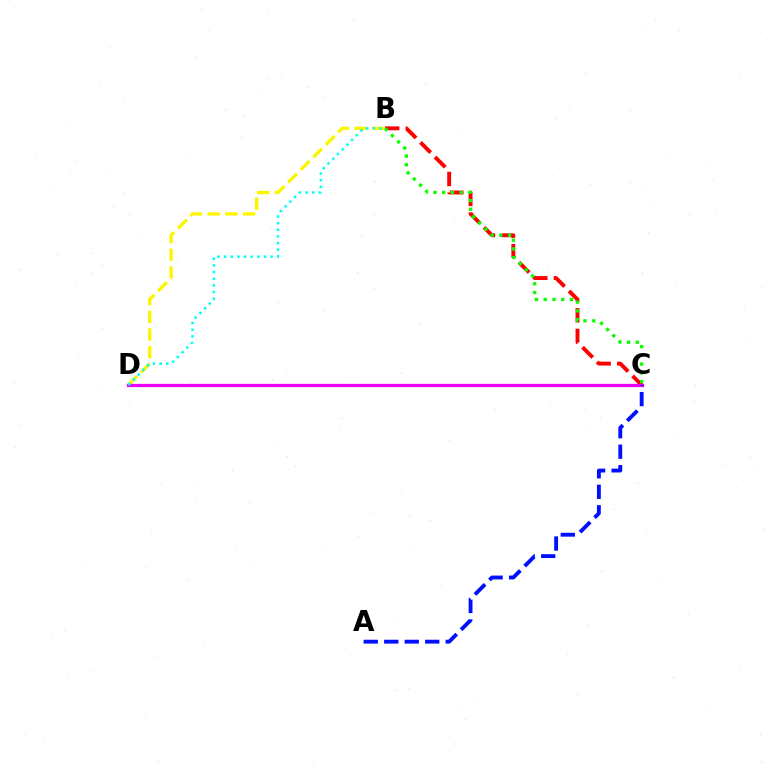{('B', 'C'): [{'color': '#ff0000', 'line_style': 'dashed', 'thickness': 2.8}, {'color': '#08ff00', 'line_style': 'dotted', 'thickness': 2.37}], ('B', 'D'): [{'color': '#fcf500', 'line_style': 'dashed', 'thickness': 2.41}, {'color': '#00fff6', 'line_style': 'dotted', 'thickness': 1.81}], ('C', 'D'): [{'color': '#ee00ff', 'line_style': 'solid', 'thickness': 2.35}], ('A', 'C'): [{'color': '#0010ff', 'line_style': 'dashed', 'thickness': 2.78}]}